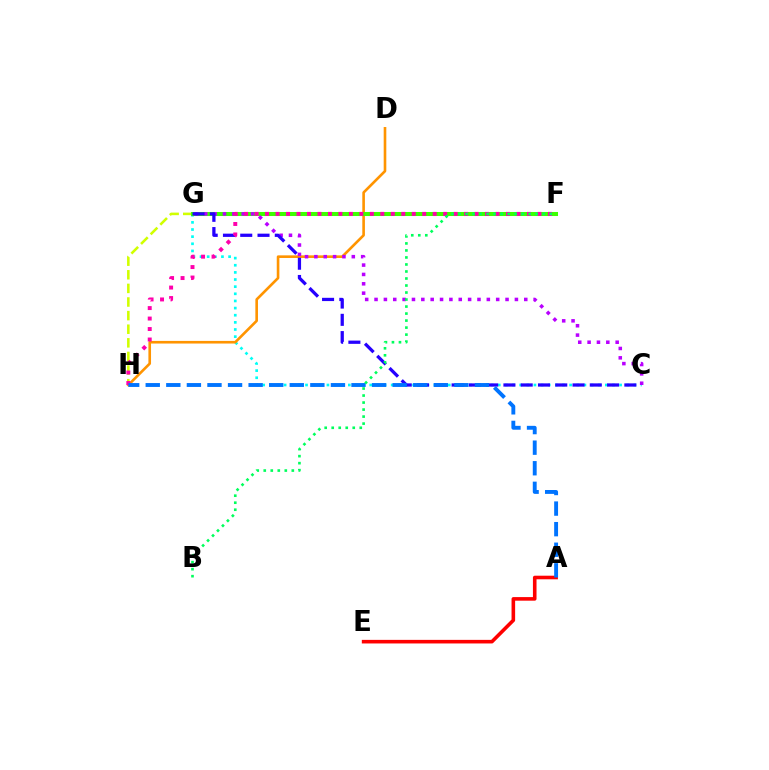{('C', 'G'): [{'color': '#00fff6', 'line_style': 'dotted', 'thickness': 1.94}, {'color': '#b900ff', 'line_style': 'dotted', 'thickness': 2.54}, {'color': '#2500ff', 'line_style': 'dashed', 'thickness': 2.35}], ('D', 'H'): [{'color': '#ff9400', 'line_style': 'solid', 'thickness': 1.89}], ('G', 'H'): [{'color': '#d1ff00', 'line_style': 'dashed', 'thickness': 1.85}], ('F', 'G'): [{'color': '#3dff00', 'line_style': 'solid', 'thickness': 2.91}], ('A', 'E'): [{'color': '#ff0000', 'line_style': 'solid', 'thickness': 2.59}], ('F', 'H'): [{'color': '#ff00ac', 'line_style': 'dotted', 'thickness': 2.85}], ('A', 'H'): [{'color': '#0074ff', 'line_style': 'dashed', 'thickness': 2.8}], ('B', 'F'): [{'color': '#00ff5c', 'line_style': 'dotted', 'thickness': 1.91}]}